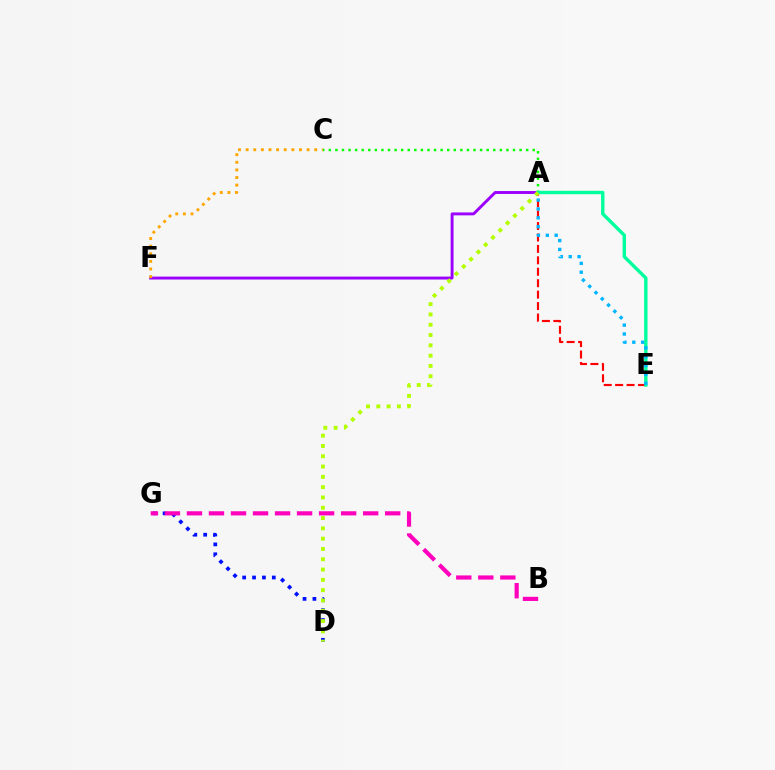{('A', 'C'): [{'color': '#08ff00', 'line_style': 'dotted', 'thickness': 1.79}], ('A', 'E'): [{'color': '#ff0000', 'line_style': 'dashed', 'thickness': 1.55}, {'color': '#00ff9d', 'line_style': 'solid', 'thickness': 2.44}, {'color': '#00b5ff', 'line_style': 'dotted', 'thickness': 2.41}], ('A', 'F'): [{'color': '#9b00ff', 'line_style': 'solid', 'thickness': 2.1}], ('D', 'G'): [{'color': '#0010ff', 'line_style': 'dotted', 'thickness': 2.69}], ('B', 'G'): [{'color': '#ff00bd', 'line_style': 'dashed', 'thickness': 2.99}], ('C', 'F'): [{'color': '#ffa500', 'line_style': 'dotted', 'thickness': 2.07}], ('A', 'D'): [{'color': '#b3ff00', 'line_style': 'dotted', 'thickness': 2.8}]}